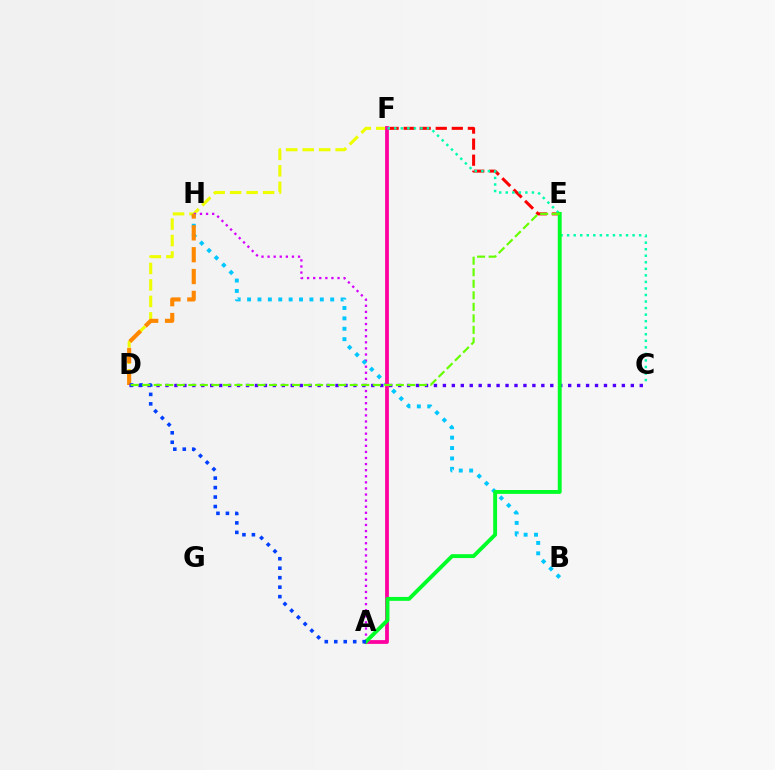{('D', 'F'): [{'color': '#eeff00', 'line_style': 'dashed', 'thickness': 2.24}], ('A', 'H'): [{'color': '#d600ff', 'line_style': 'dotted', 'thickness': 1.65}], ('E', 'F'): [{'color': '#ff0000', 'line_style': 'dashed', 'thickness': 2.18}], ('B', 'H'): [{'color': '#00c7ff', 'line_style': 'dotted', 'thickness': 2.82}], ('D', 'H'): [{'color': '#ff8800', 'line_style': 'dashed', 'thickness': 2.97}], ('A', 'F'): [{'color': '#ff00a0', 'line_style': 'solid', 'thickness': 2.72}], ('C', 'F'): [{'color': '#00ffaf', 'line_style': 'dotted', 'thickness': 1.78}], ('C', 'D'): [{'color': '#4f00ff', 'line_style': 'dotted', 'thickness': 2.43}], ('A', 'E'): [{'color': '#00ff27', 'line_style': 'solid', 'thickness': 2.8}], ('A', 'D'): [{'color': '#003fff', 'line_style': 'dotted', 'thickness': 2.57}], ('D', 'E'): [{'color': '#66ff00', 'line_style': 'dashed', 'thickness': 1.57}]}